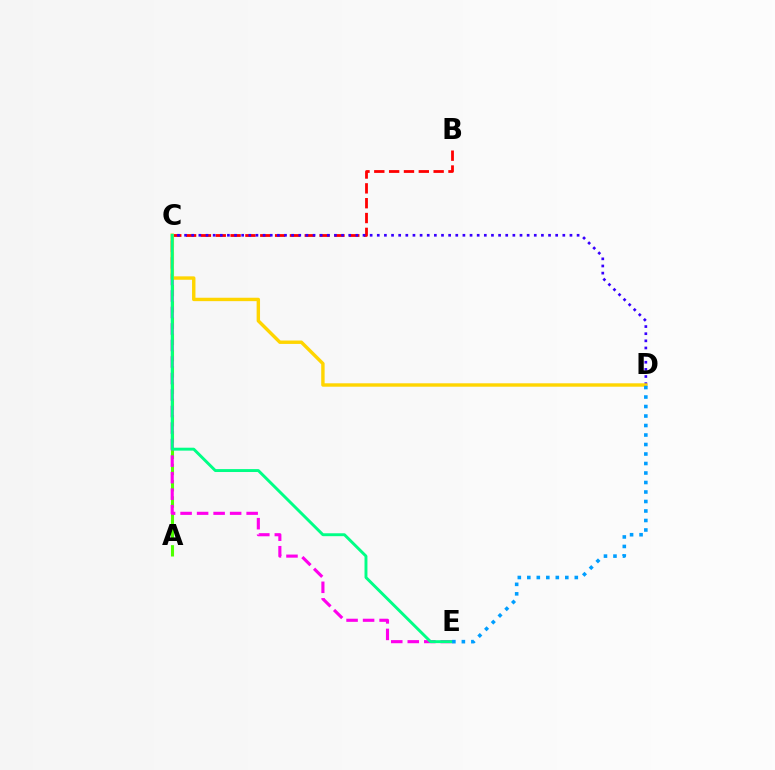{('B', 'C'): [{'color': '#ff0000', 'line_style': 'dashed', 'thickness': 2.02}], ('C', 'D'): [{'color': '#3700ff', 'line_style': 'dotted', 'thickness': 1.94}, {'color': '#ffd500', 'line_style': 'solid', 'thickness': 2.45}], ('A', 'C'): [{'color': '#4fff00', 'line_style': 'dashed', 'thickness': 2.21}], ('C', 'E'): [{'color': '#ff00ed', 'line_style': 'dashed', 'thickness': 2.24}, {'color': '#00ff86', 'line_style': 'solid', 'thickness': 2.1}], ('D', 'E'): [{'color': '#009eff', 'line_style': 'dotted', 'thickness': 2.58}]}